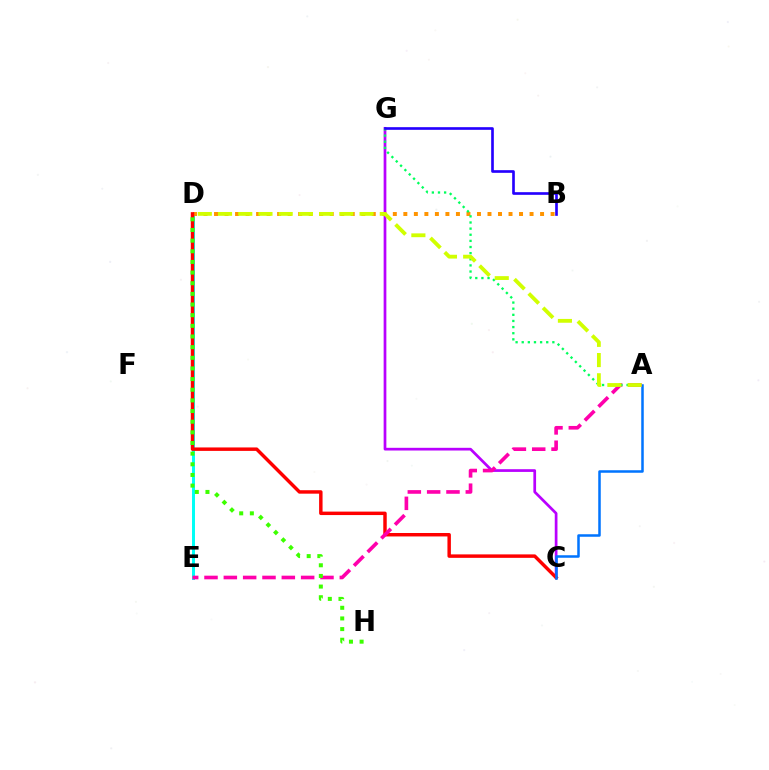{('D', 'E'): [{'color': '#00fff6', 'line_style': 'solid', 'thickness': 2.15}], ('C', 'G'): [{'color': '#b900ff', 'line_style': 'solid', 'thickness': 1.96}], ('B', 'D'): [{'color': '#ff9400', 'line_style': 'dotted', 'thickness': 2.86}], ('C', 'D'): [{'color': '#ff0000', 'line_style': 'solid', 'thickness': 2.49}], ('A', 'C'): [{'color': '#0074ff', 'line_style': 'solid', 'thickness': 1.81}], ('A', 'E'): [{'color': '#ff00ac', 'line_style': 'dashed', 'thickness': 2.63}], ('A', 'G'): [{'color': '#00ff5c', 'line_style': 'dotted', 'thickness': 1.67}], ('A', 'D'): [{'color': '#d1ff00', 'line_style': 'dashed', 'thickness': 2.75}], ('D', 'H'): [{'color': '#3dff00', 'line_style': 'dotted', 'thickness': 2.89}], ('B', 'G'): [{'color': '#2500ff', 'line_style': 'solid', 'thickness': 1.91}]}